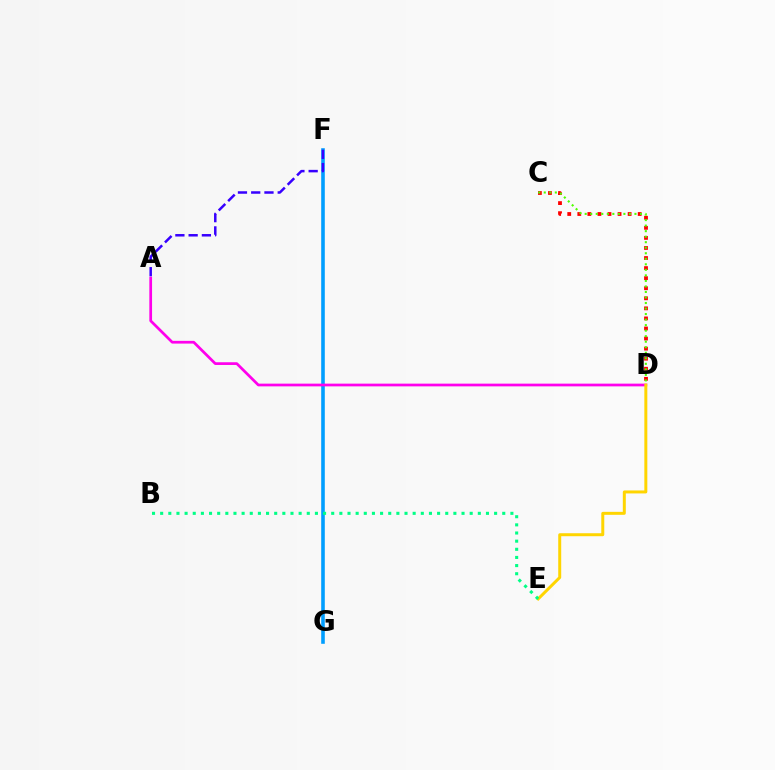{('F', 'G'): [{'color': '#009eff', 'line_style': 'solid', 'thickness': 2.59}], ('C', 'D'): [{'color': '#ff0000', 'line_style': 'dotted', 'thickness': 2.74}, {'color': '#4fff00', 'line_style': 'dotted', 'thickness': 1.5}], ('A', 'D'): [{'color': '#ff00ed', 'line_style': 'solid', 'thickness': 1.96}], ('D', 'E'): [{'color': '#ffd500', 'line_style': 'solid', 'thickness': 2.15}], ('A', 'F'): [{'color': '#3700ff', 'line_style': 'dashed', 'thickness': 1.8}], ('B', 'E'): [{'color': '#00ff86', 'line_style': 'dotted', 'thickness': 2.21}]}